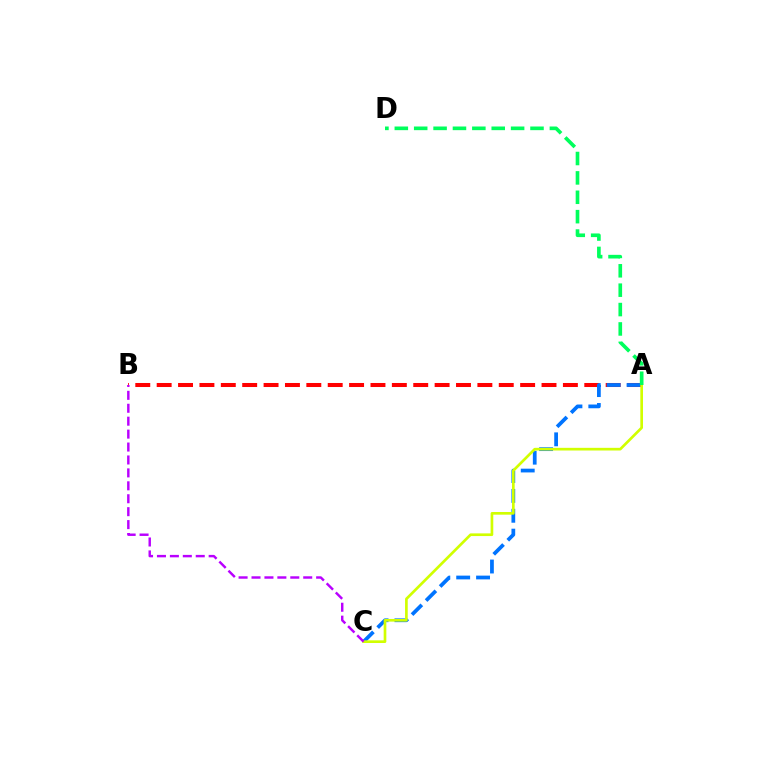{('A', 'B'): [{'color': '#ff0000', 'line_style': 'dashed', 'thickness': 2.9}], ('A', 'C'): [{'color': '#0074ff', 'line_style': 'dashed', 'thickness': 2.7}, {'color': '#d1ff00', 'line_style': 'solid', 'thickness': 1.93}], ('B', 'C'): [{'color': '#b900ff', 'line_style': 'dashed', 'thickness': 1.76}], ('A', 'D'): [{'color': '#00ff5c', 'line_style': 'dashed', 'thickness': 2.63}]}